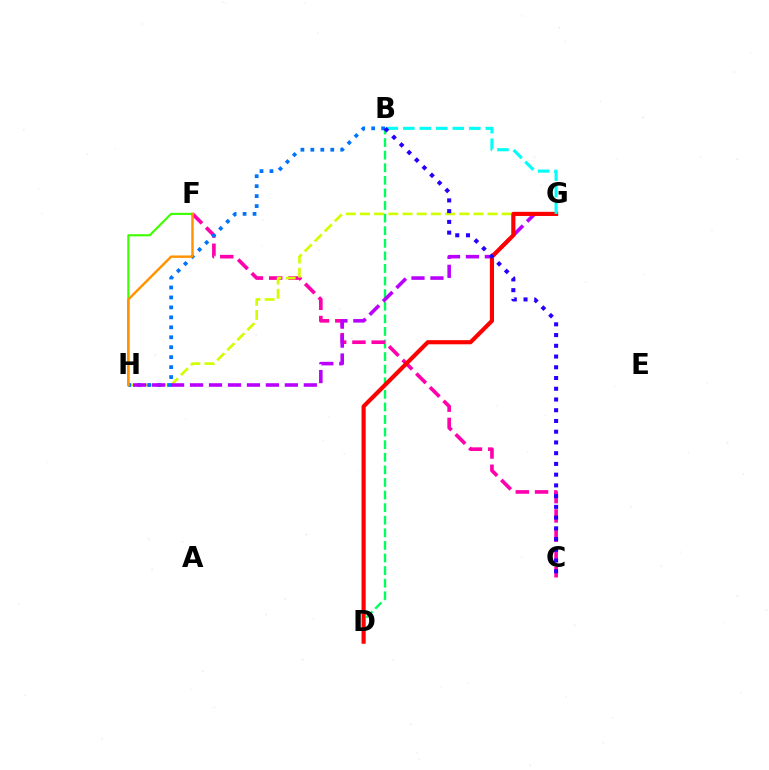{('B', 'D'): [{'color': '#00ff5c', 'line_style': 'dashed', 'thickness': 1.71}], ('C', 'F'): [{'color': '#ff00ac', 'line_style': 'dashed', 'thickness': 2.62}], ('G', 'H'): [{'color': '#d1ff00', 'line_style': 'dashed', 'thickness': 1.93}, {'color': '#b900ff', 'line_style': 'dashed', 'thickness': 2.58}], ('B', 'H'): [{'color': '#0074ff', 'line_style': 'dotted', 'thickness': 2.7}], ('D', 'G'): [{'color': '#ff0000', 'line_style': 'solid', 'thickness': 2.98}], ('B', 'G'): [{'color': '#00fff6', 'line_style': 'dashed', 'thickness': 2.24}], ('F', 'H'): [{'color': '#3dff00', 'line_style': 'solid', 'thickness': 1.54}, {'color': '#ff9400', 'line_style': 'solid', 'thickness': 1.78}], ('B', 'C'): [{'color': '#2500ff', 'line_style': 'dotted', 'thickness': 2.92}]}